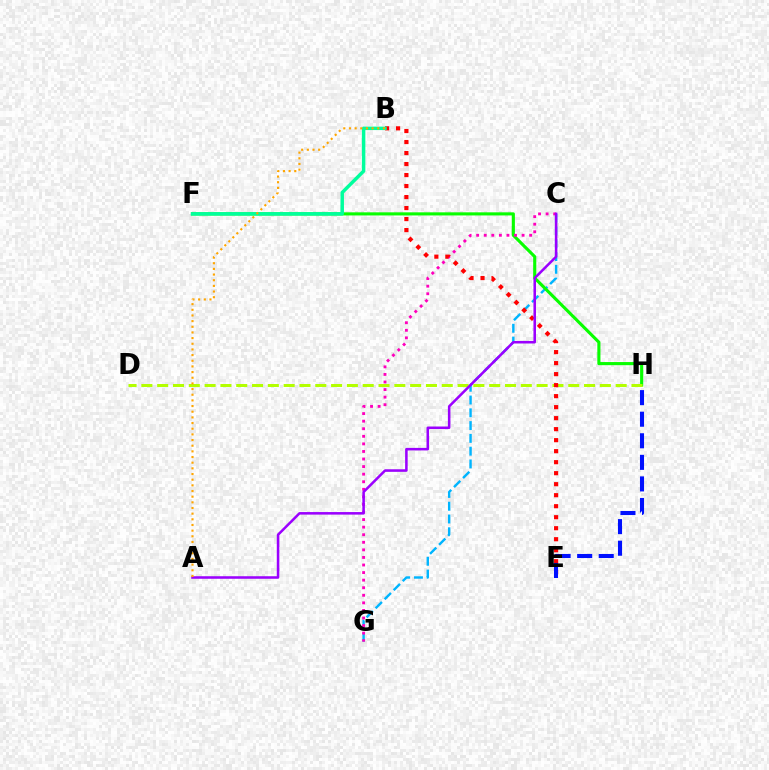{('C', 'G'): [{'color': '#00b5ff', 'line_style': 'dashed', 'thickness': 1.74}, {'color': '#ff00bd', 'line_style': 'dotted', 'thickness': 2.06}], ('F', 'H'): [{'color': '#08ff00', 'line_style': 'solid', 'thickness': 2.24}], ('D', 'H'): [{'color': '#b3ff00', 'line_style': 'dashed', 'thickness': 2.15}], ('B', 'E'): [{'color': '#ff0000', 'line_style': 'dotted', 'thickness': 2.99}], ('B', 'F'): [{'color': '#00ff9d', 'line_style': 'solid', 'thickness': 2.5}], ('A', 'C'): [{'color': '#9b00ff', 'line_style': 'solid', 'thickness': 1.83}], ('A', 'B'): [{'color': '#ffa500', 'line_style': 'dotted', 'thickness': 1.54}], ('E', 'H'): [{'color': '#0010ff', 'line_style': 'dashed', 'thickness': 2.93}]}